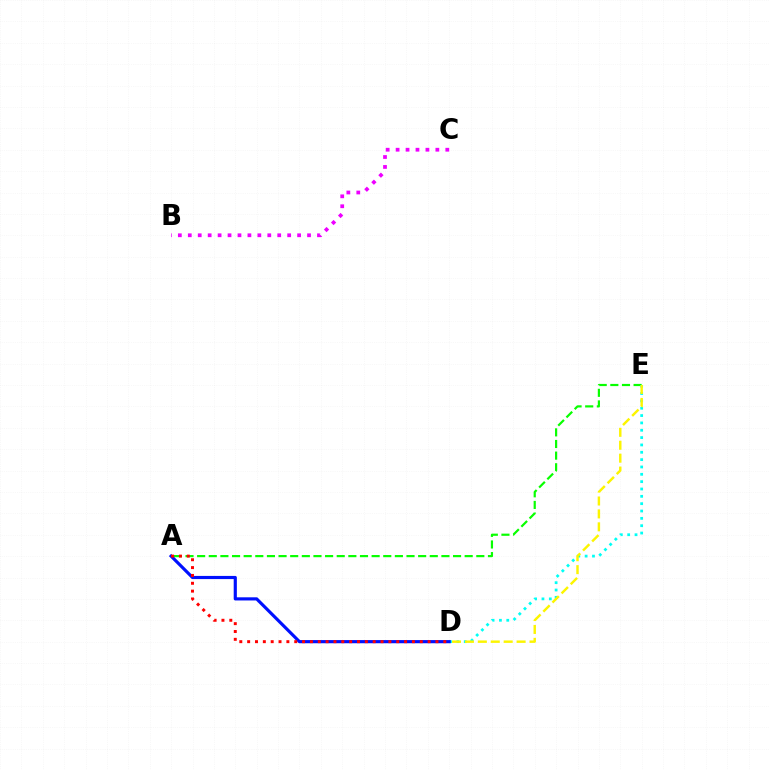{('A', 'E'): [{'color': '#08ff00', 'line_style': 'dashed', 'thickness': 1.58}], ('D', 'E'): [{'color': '#00fff6', 'line_style': 'dotted', 'thickness': 1.99}, {'color': '#fcf500', 'line_style': 'dashed', 'thickness': 1.76}], ('A', 'D'): [{'color': '#0010ff', 'line_style': 'solid', 'thickness': 2.28}, {'color': '#ff0000', 'line_style': 'dotted', 'thickness': 2.13}], ('B', 'C'): [{'color': '#ee00ff', 'line_style': 'dotted', 'thickness': 2.7}]}